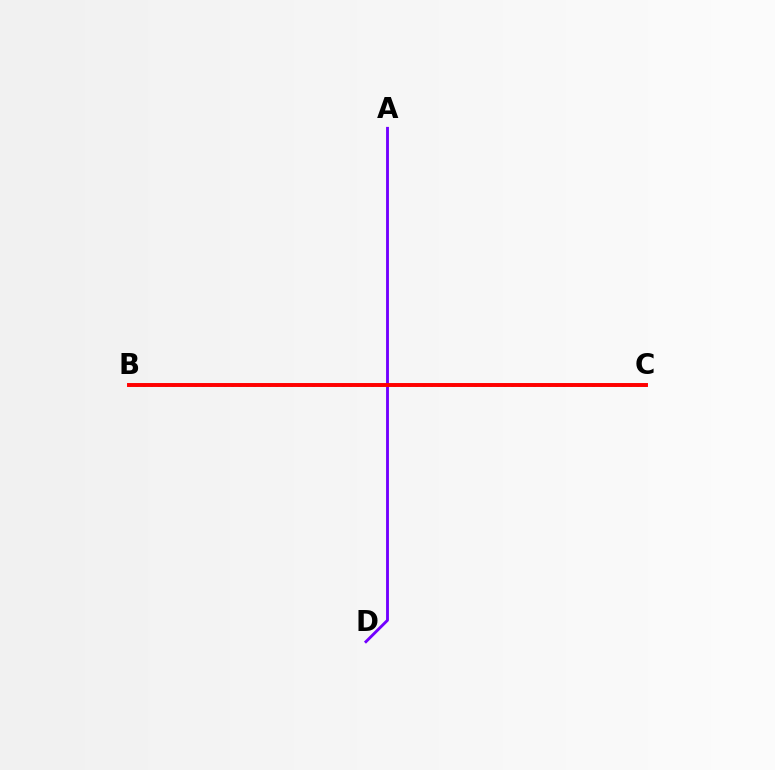{('A', 'D'): [{'color': '#7200ff', 'line_style': 'solid', 'thickness': 2.07}], ('B', 'C'): [{'color': '#84ff00', 'line_style': 'dotted', 'thickness': 2.0}, {'color': '#00fff6', 'line_style': 'dashed', 'thickness': 1.51}, {'color': '#ff0000', 'line_style': 'solid', 'thickness': 2.83}]}